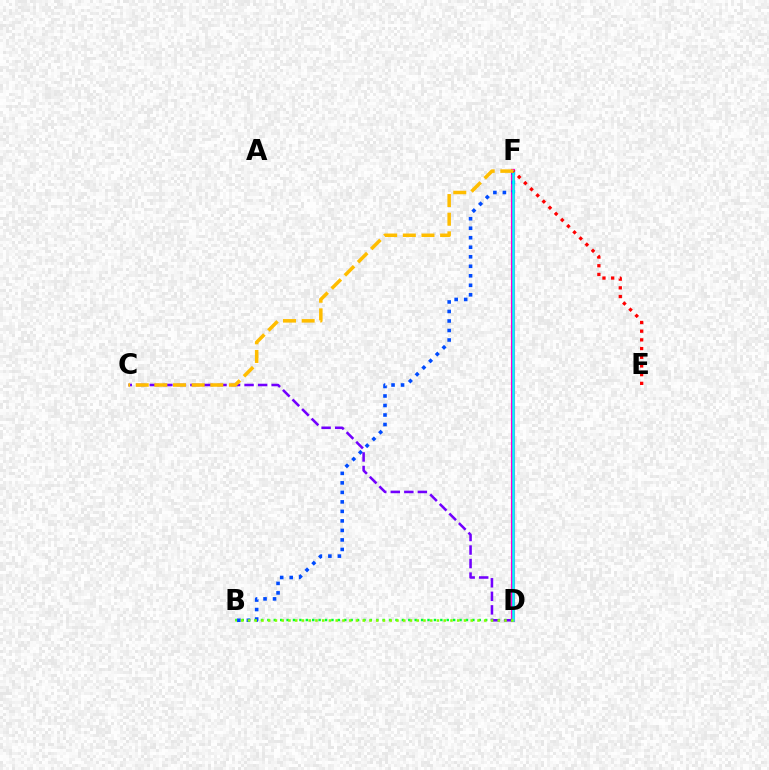{('D', 'F'): [{'color': '#ff00cf', 'line_style': 'solid', 'thickness': 2.95}, {'color': '#00fff6', 'line_style': 'solid', 'thickness': 1.82}], ('B', 'D'): [{'color': '#00ff39', 'line_style': 'dotted', 'thickness': 1.74}, {'color': '#84ff00', 'line_style': 'dotted', 'thickness': 1.83}], ('B', 'F'): [{'color': '#004bff', 'line_style': 'dotted', 'thickness': 2.58}], ('C', 'D'): [{'color': '#7200ff', 'line_style': 'dashed', 'thickness': 1.84}], ('E', 'F'): [{'color': '#ff0000', 'line_style': 'dotted', 'thickness': 2.36}], ('C', 'F'): [{'color': '#ffbd00', 'line_style': 'dashed', 'thickness': 2.53}]}